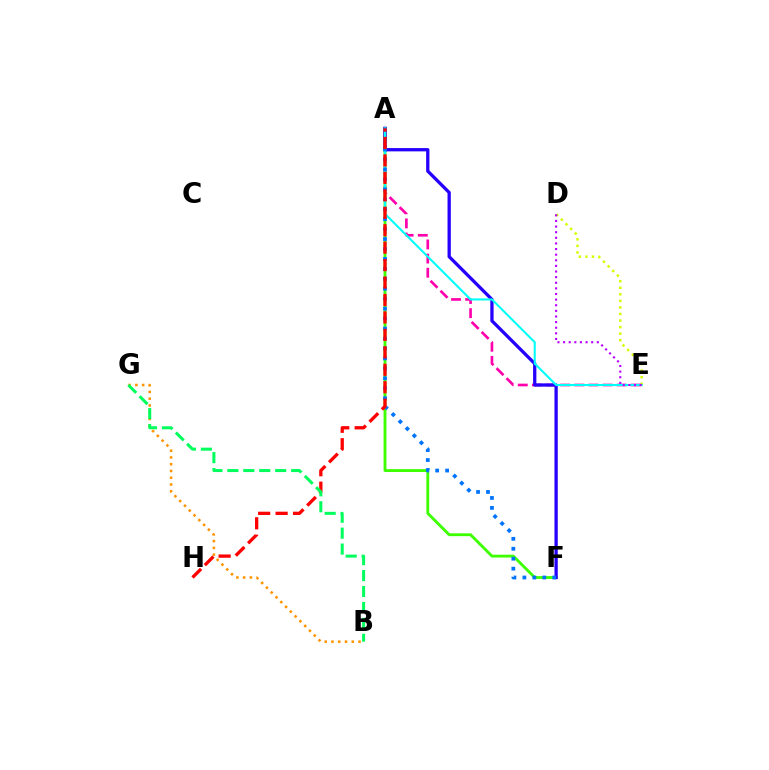{('A', 'E'): [{'color': '#ff00ac', 'line_style': 'dashed', 'thickness': 1.92}, {'color': '#00fff6', 'line_style': 'solid', 'thickness': 1.5}], ('A', 'F'): [{'color': '#3dff00', 'line_style': 'solid', 'thickness': 2.05}, {'color': '#2500ff', 'line_style': 'solid', 'thickness': 2.36}, {'color': '#0074ff', 'line_style': 'dotted', 'thickness': 2.7}], ('B', 'G'): [{'color': '#ff9400', 'line_style': 'dotted', 'thickness': 1.84}, {'color': '#00ff5c', 'line_style': 'dashed', 'thickness': 2.17}], ('D', 'E'): [{'color': '#d1ff00', 'line_style': 'dotted', 'thickness': 1.78}, {'color': '#b900ff', 'line_style': 'dotted', 'thickness': 1.53}], ('A', 'H'): [{'color': '#ff0000', 'line_style': 'dashed', 'thickness': 2.37}]}